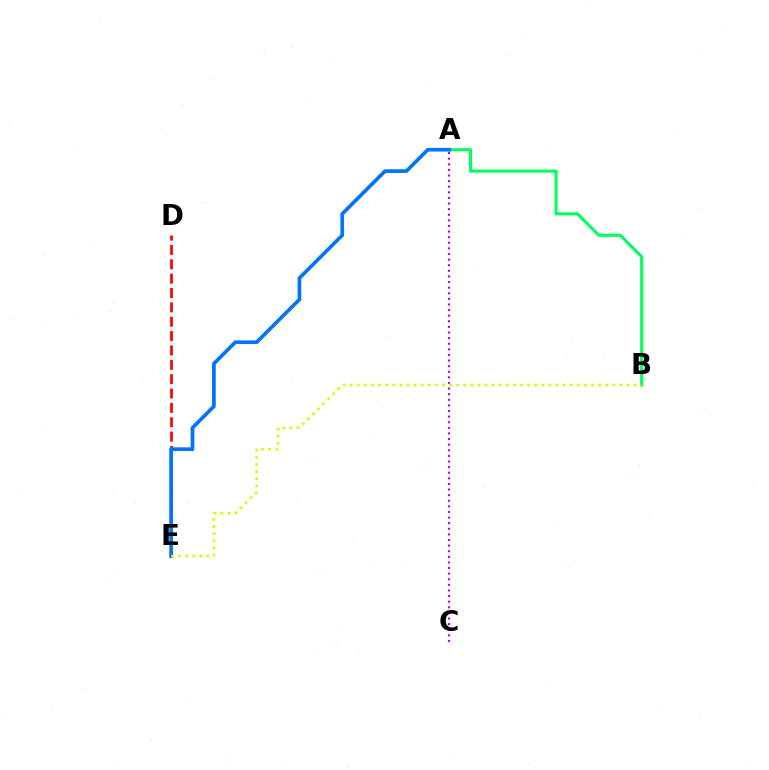{('A', 'C'): [{'color': '#b900ff', 'line_style': 'dotted', 'thickness': 1.52}], ('D', 'E'): [{'color': '#ff0000', 'line_style': 'dashed', 'thickness': 1.95}], ('A', 'B'): [{'color': '#00ff5c', 'line_style': 'solid', 'thickness': 2.22}], ('A', 'E'): [{'color': '#0074ff', 'line_style': 'solid', 'thickness': 2.65}], ('B', 'E'): [{'color': '#d1ff00', 'line_style': 'dotted', 'thickness': 1.93}]}